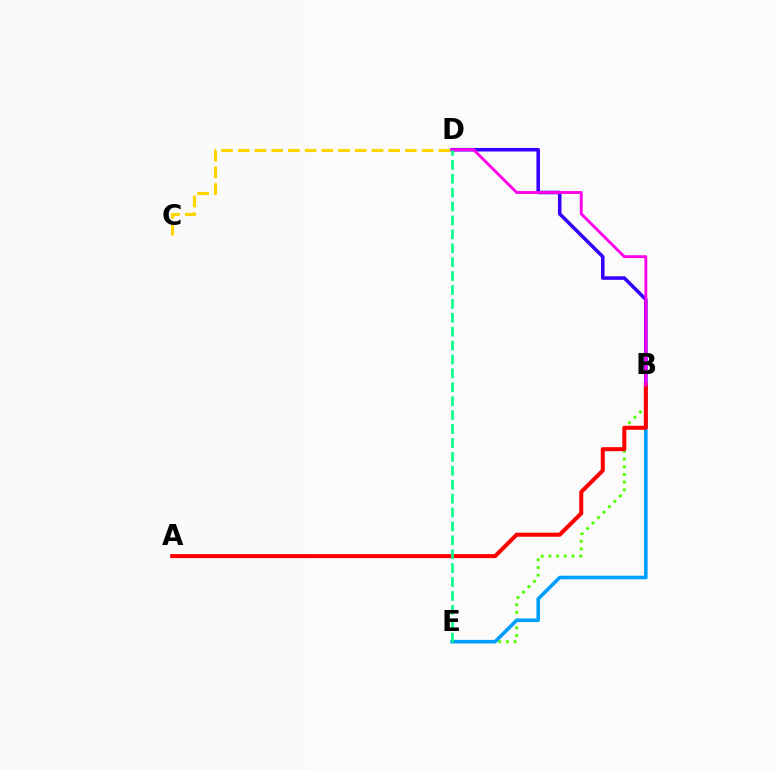{('B', 'D'): [{'color': '#3700ff', 'line_style': 'solid', 'thickness': 2.56}, {'color': '#ff00ed', 'line_style': 'solid', 'thickness': 2.07}], ('B', 'E'): [{'color': '#4fff00', 'line_style': 'dotted', 'thickness': 2.09}, {'color': '#009eff', 'line_style': 'solid', 'thickness': 2.57}], ('C', 'D'): [{'color': '#ffd500', 'line_style': 'dashed', 'thickness': 2.27}], ('A', 'B'): [{'color': '#ff0000', 'line_style': 'solid', 'thickness': 2.9}], ('D', 'E'): [{'color': '#00ff86', 'line_style': 'dashed', 'thickness': 1.89}]}